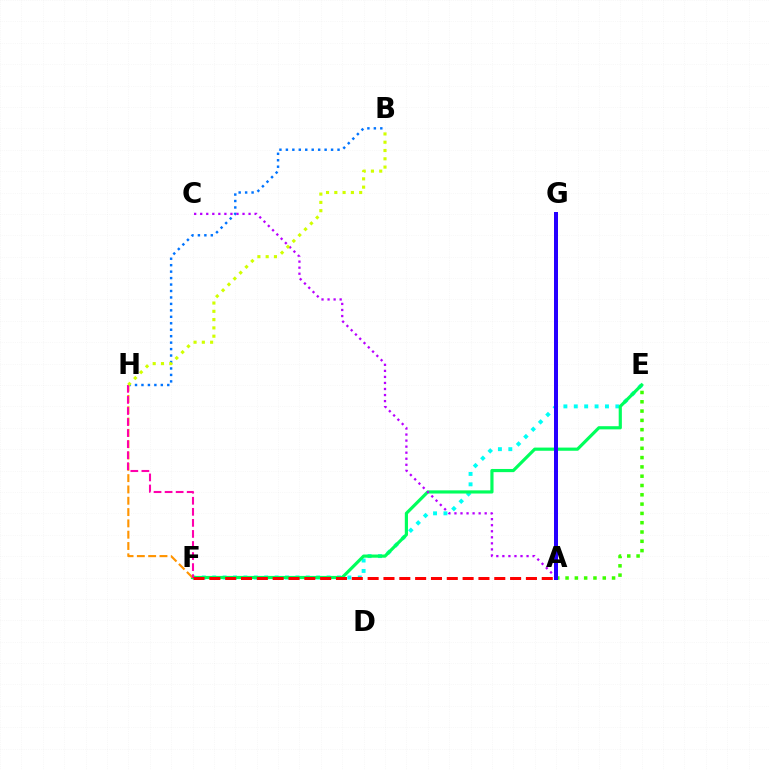{('E', 'F'): [{'color': '#00fff6', 'line_style': 'dotted', 'thickness': 2.83}, {'color': '#00ff5c', 'line_style': 'solid', 'thickness': 2.28}], ('B', 'H'): [{'color': '#0074ff', 'line_style': 'dotted', 'thickness': 1.75}, {'color': '#d1ff00', 'line_style': 'dotted', 'thickness': 2.25}], ('A', 'E'): [{'color': '#3dff00', 'line_style': 'dotted', 'thickness': 2.53}], ('F', 'H'): [{'color': '#ff9400', 'line_style': 'dashed', 'thickness': 1.54}, {'color': '#ff00ac', 'line_style': 'dashed', 'thickness': 1.5}], ('A', 'C'): [{'color': '#b900ff', 'line_style': 'dotted', 'thickness': 1.64}], ('A', 'F'): [{'color': '#ff0000', 'line_style': 'dashed', 'thickness': 2.15}], ('A', 'G'): [{'color': '#2500ff', 'line_style': 'solid', 'thickness': 2.87}]}